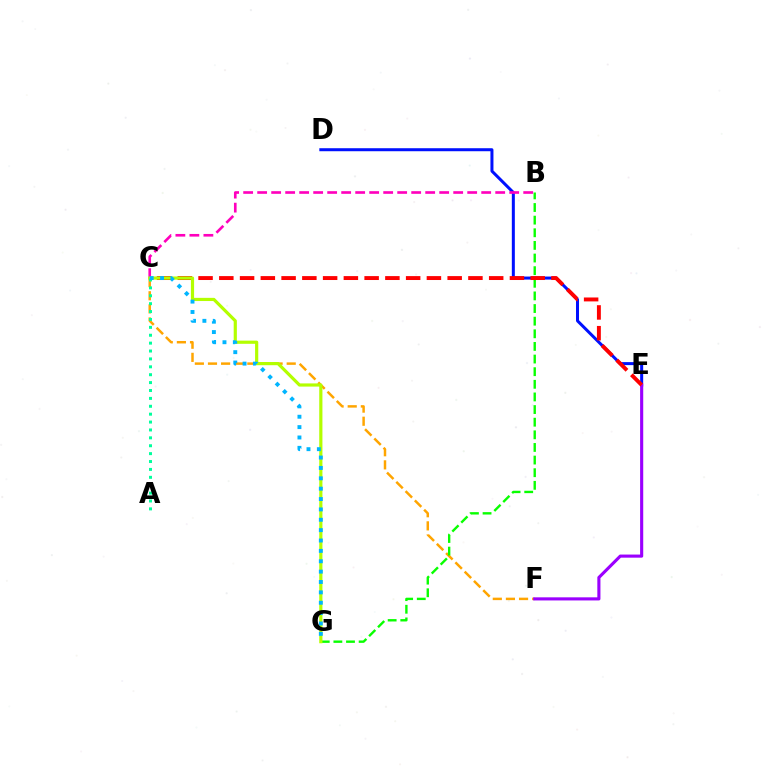{('C', 'F'): [{'color': '#ffa500', 'line_style': 'dashed', 'thickness': 1.78}], ('D', 'E'): [{'color': '#0010ff', 'line_style': 'solid', 'thickness': 2.17}], ('B', 'G'): [{'color': '#08ff00', 'line_style': 'dashed', 'thickness': 1.72}], ('E', 'F'): [{'color': '#9b00ff', 'line_style': 'solid', 'thickness': 2.24}], ('C', 'E'): [{'color': '#ff0000', 'line_style': 'dashed', 'thickness': 2.82}], ('B', 'C'): [{'color': '#ff00bd', 'line_style': 'dashed', 'thickness': 1.9}], ('C', 'G'): [{'color': '#b3ff00', 'line_style': 'solid', 'thickness': 2.29}, {'color': '#00b5ff', 'line_style': 'dotted', 'thickness': 2.82}], ('A', 'C'): [{'color': '#00ff9d', 'line_style': 'dotted', 'thickness': 2.14}]}